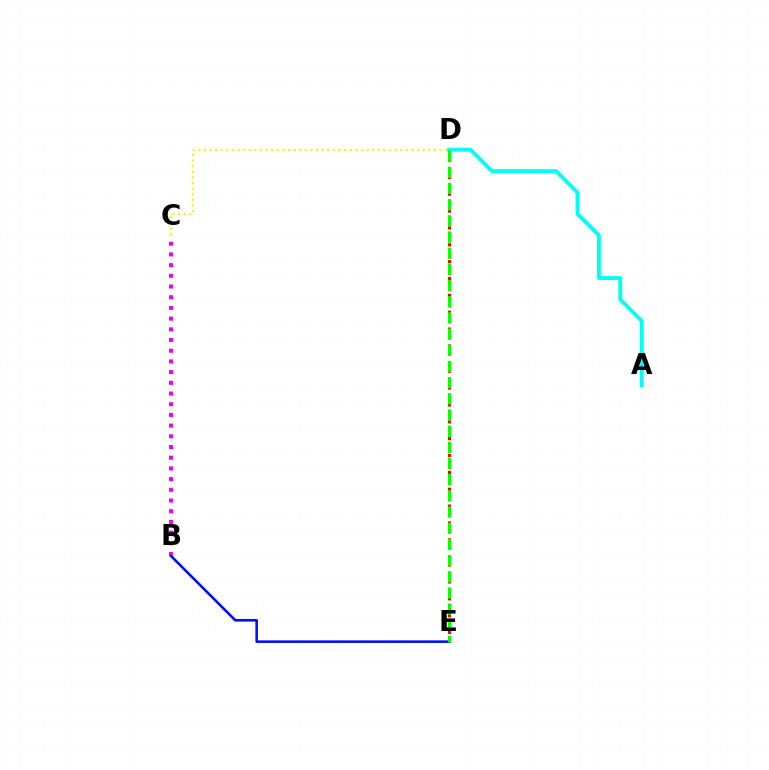{('D', 'E'): [{'color': '#ff0000', 'line_style': 'dotted', 'thickness': 2.29}, {'color': '#08ff00', 'line_style': 'dashed', 'thickness': 2.2}], ('B', 'C'): [{'color': '#ee00ff', 'line_style': 'dotted', 'thickness': 2.91}], ('B', 'E'): [{'color': '#0010ff', 'line_style': 'solid', 'thickness': 1.87}], ('C', 'D'): [{'color': '#fcf500', 'line_style': 'dotted', 'thickness': 1.52}], ('A', 'D'): [{'color': '#00fff6', 'line_style': 'solid', 'thickness': 2.81}]}